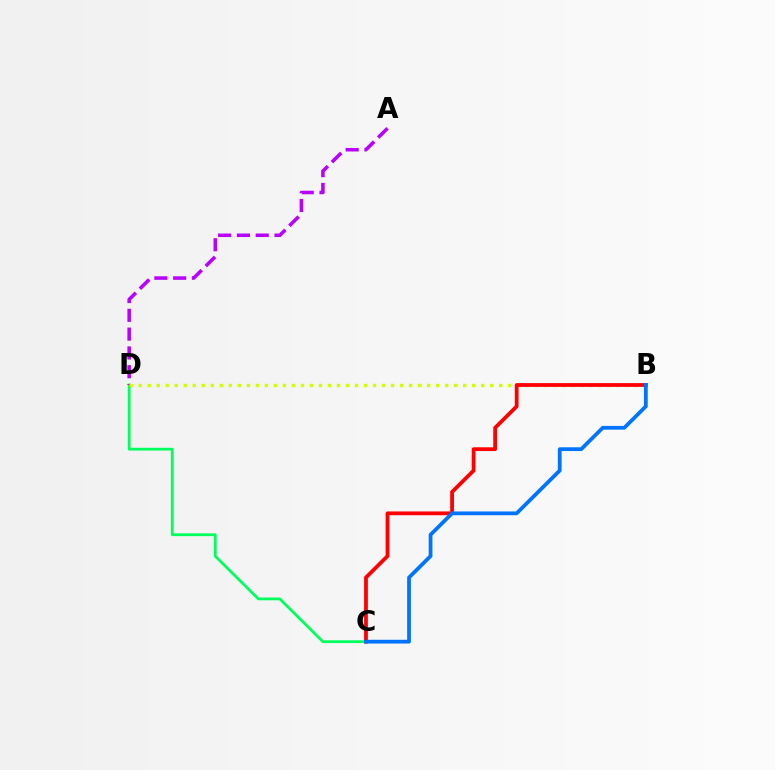{('C', 'D'): [{'color': '#00ff5c', 'line_style': 'solid', 'thickness': 2.0}], ('A', 'D'): [{'color': '#b900ff', 'line_style': 'dashed', 'thickness': 2.55}], ('B', 'D'): [{'color': '#d1ff00', 'line_style': 'dotted', 'thickness': 2.45}], ('B', 'C'): [{'color': '#ff0000', 'line_style': 'solid', 'thickness': 2.72}, {'color': '#0074ff', 'line_style': 'solid', 'thickness': 2.71}]}